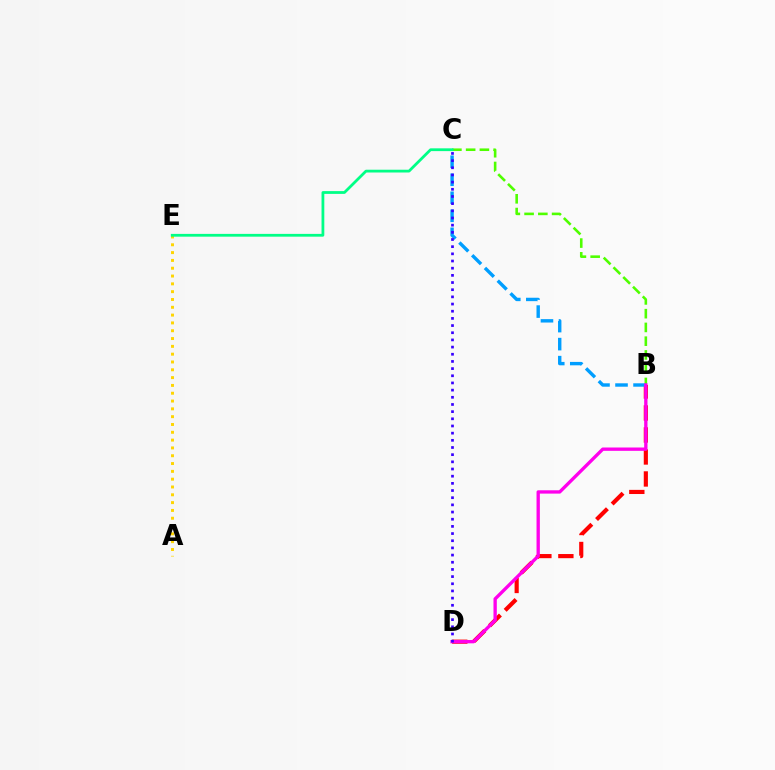{('B', 'D'): [{'color': '#ff0000', 'line_style': 'dashed', 'thickness': 2.99}, {'color': '#ff00ed', 'line_style': 'solid', 'thickness': 2.4}], ('B', 'C'): [{'color': '#4fff00', 'line_style': 'dashed', 'thickness': 1.87}, {'color': '#009eff', 'line_style': 'dashed', 'thickness': 2.45}], ('A', 'E'): [{'color': '#ffd500', 'line_style': 'dotted', 'thickness': 2.12}], ('C', 'E'): [{'color': '#00ff86', 'line_style': 'solid', 'thickness': 2.0}], ('C', 'D'): [{'color': '#3700ff', 'line_style': 'dotted', 'thickness': 1.95}]}